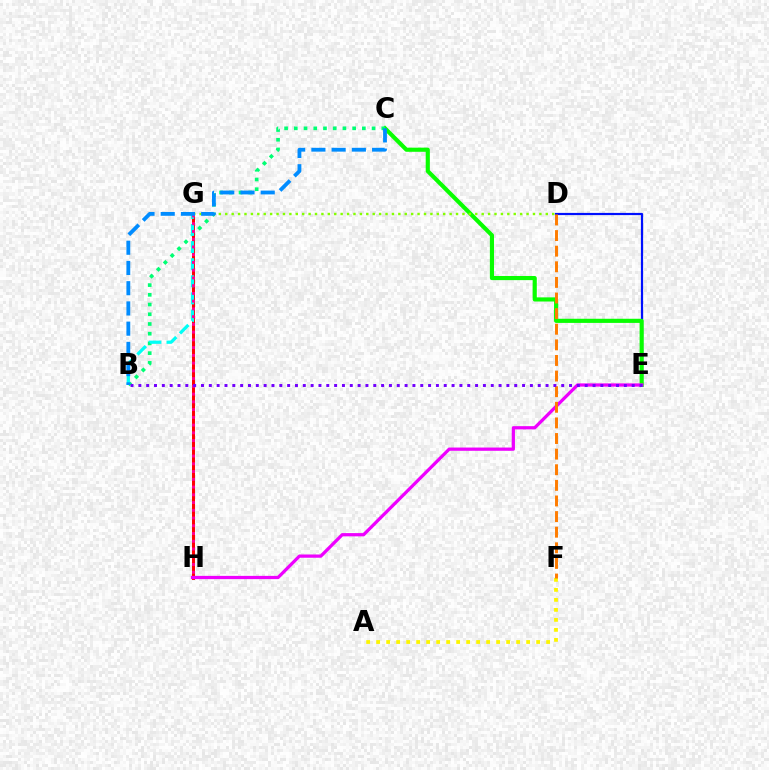{('D', 'E'): [{'color': '#0010ff', 'line_style': 'solid', 'thickness': 1.58}], ('C', 'E'): [{'color': '#08ff00', 'line_style': 'solid', 'thickness': 2.98}], ('B', 'C'): [{'color': '#00ff74', 'line_style': 'dotted', 'thickness': 2.64}, {'color': '#008cff', 'line_style': 'dashed', 'thickness': 2.75}], ('A', 'F'): [{'color': '#fcf500', 'line_style': 'dotted', 'thickness': 2.72}], ('D', 'G'): [{'color': '#84ff00', 'line_style': 'dotted', 'thickness': 1.74}], ('G', 'H'): [{'color': '#ff0000', 'line_style': 'solid', 'thickness': 2.14}, {'color': '#ff0094', 'line_style': 'dotted', 'thickness': 2.1}], ('B', 'G'): [{'color': '#00fff6', 'line_style': 'dashed', 'thickness': 2.32}], ('E', 'H'): [{'color': '#ee00ff', 'line_style': 'solid', 'thickness': 2.34}], ('D', 'F'): [{'color': '#ff7c00', 'line_style': 'dashed', 'thickness': 2.12}], ('B', 'E'): [{'color': '#7200ff', 'line_style': 'dotted', 'thickness': 2.13}]}